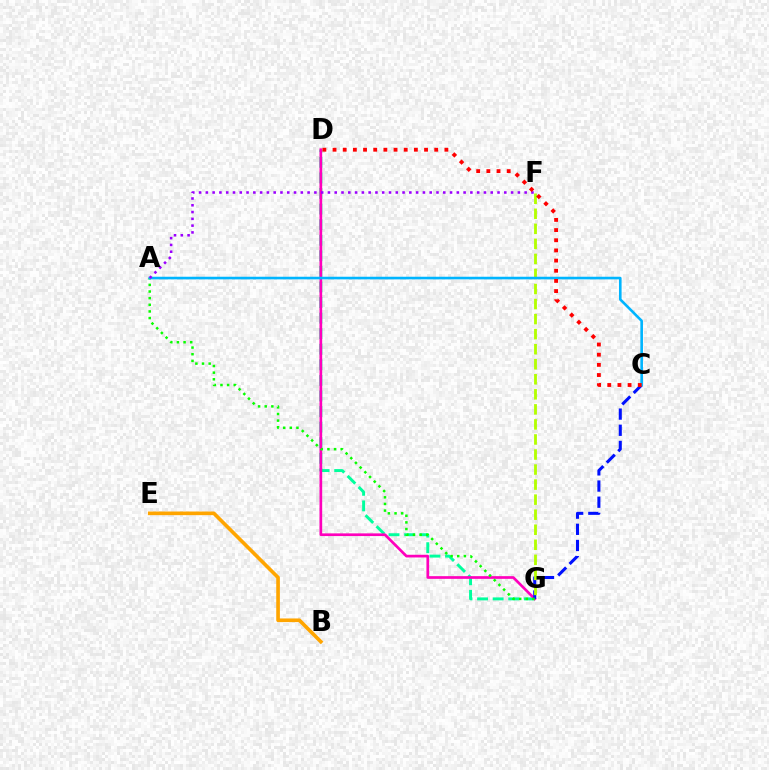{('D', 'G'): [{'color': '#00ff9d', 'line_style': 'dashed', 'thickness': 2.12}, {'color': '#ff00bd', 'line_style': 'solid', 'thickness': 1.94}], ('B', 'E'): [{'color': '#ffa500', 'line_style': 'solid', 'thickness': 2.62}], ('C', 'G'): [{'color': '#0010ff', 'line_style': 'dashed', 'thickness': 2.2}], ('A', 'G'): [{'color': '#08ff00', 'line_style': 'dotted', 'thickness': 1.8}], ('F', 'G'): [{'color': '#b3ff00', 'line_style': 'dashed', 'thickness': 2.04}], ('A', 'C'): [{'color': '#00b5ff', 'line_style': 'solid', 'thickness': 1.89}], ('A', 'F'): [{'color': '#9b00ff', 'line_style': 'dotted', 'thickness': 1.84}], ('C', 'D'): [{'color': '#ff0000', 'line_style': 'dotted', 'thickness': 2.76}]}